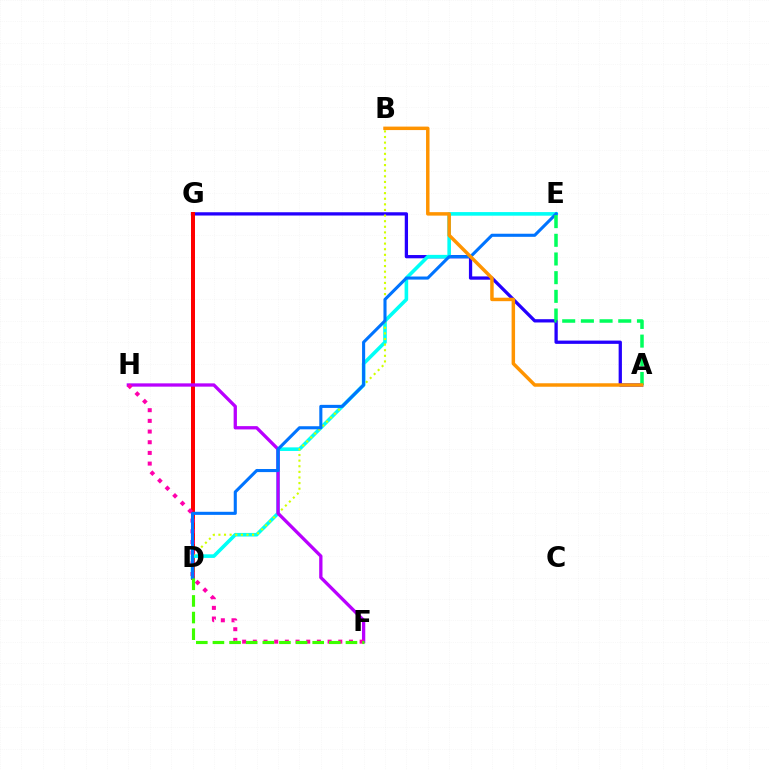{('A', 'G'): [{'color': '#2500ff', 'line_style': 'solid', 'thickness': 2.36}], ('D', 'G'): [{'color': '#ff0000', 'line_style': 'solid', 'thickness': 2.87}], ('D', 'E'): [{'color': '#00fff6', 'line_style': 'solid', 'thickness': 2.59}, {'color': '#0074ff', 'line_style': 'solid', 'thickness': 2.22}], ('B', 'D'): [{'color': '#d1ff00', 'line_style': 'dotted', 'thickness': 1.52}], ('F', 'H'): [{'color': '#b900ff', 'line_style': 'solid', 'thickness': 2.38}, {'color': '#ff00ac', 'line_style': 'dotted', 'thickness': 2.9}], ('A', 'E'): [{'color': '#00ff5c', 'line_style': 'dashed', 'thickness': 2.54}], ('A', 'B'): [{'color': '#ff9400', 'line_style': 'solid', 'thickness': 2.5}], ('D', 'F'): [{'color': '#3dff00', 'line_style': 'dashed', 'thickness': 2.26}]}